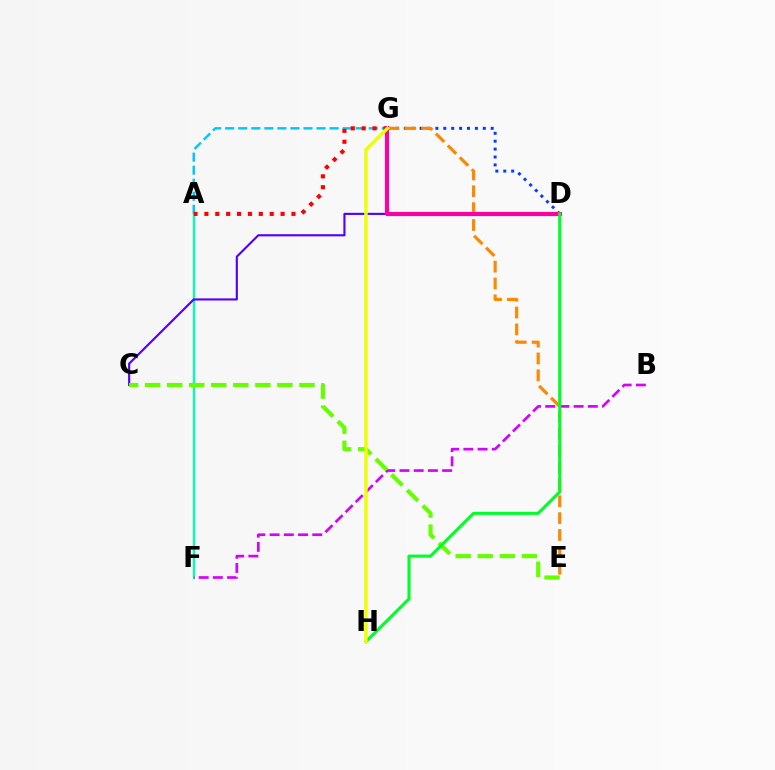{('D', 'G'): [{'color': '#003fff', 'line_style': 'dotted', 'thickness': 2.15}, {'color': '#ff00a0', 'line_style': 'solid', 'thickness': 3.0}], ('A', 'G'): [{'color': '#00c7ff', 'line_style': 'dashed', 'thickness': 1.77}, {'color': '#ff0000', 'line_style': 'dotted', 'thickness': 2.96}], ('A', 'F'): [{'color': '#00ffaf', 'line_style': 'solid', 'thickness': 1.63}], ('E', 'G'): [{'color': '#ff8800', 'line_style': 'dashed', 'thickness': 2.29}], ('B', 'F'): [{'color': '#d600ff', 'line_style': 'dashed', 'thickness': 1.93}], ('C', 'G'): [{'color': '#4f00ff', 'line_style': 'solid', 'thickness': 1.53}], ('C', 'E'): [{'color': '#66ff00', 'line_style': 'dashed', 'thickness': 2.99}], ('D', 'H'): [{'color': '#00ff27', 'line_style': 'solid', 'thickness': 2.22}], ('G', 'H'): [{'color': '#eeff00', 'line_style': 'solid', 'thickness': 2.43}]}